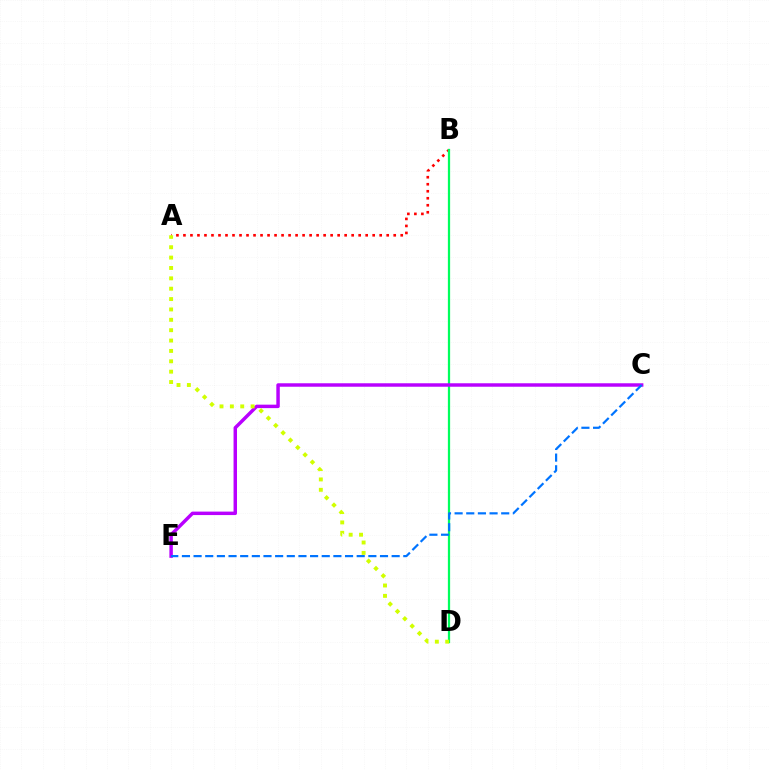{('A', 'B'): [{'color': '#ff0000', 'line_style': 'dotted', 'thickness': 1.9}], ('B', 'D'): [{'color': '#00ff5c', 'line_style': 'solid', 'thickness': 1.62}], ('C', 'E'): [{'color': '#b900ff', 'line_style': 'solid', 'thickness': 2.49}, {'color': '#0074ff', 'line_style': 'dashed', 'thickness': 1.58}], ('A', 'D'): [{'color': '#d1ff00', 'line_style': 'dotted', 'thickness': 2.82}]}